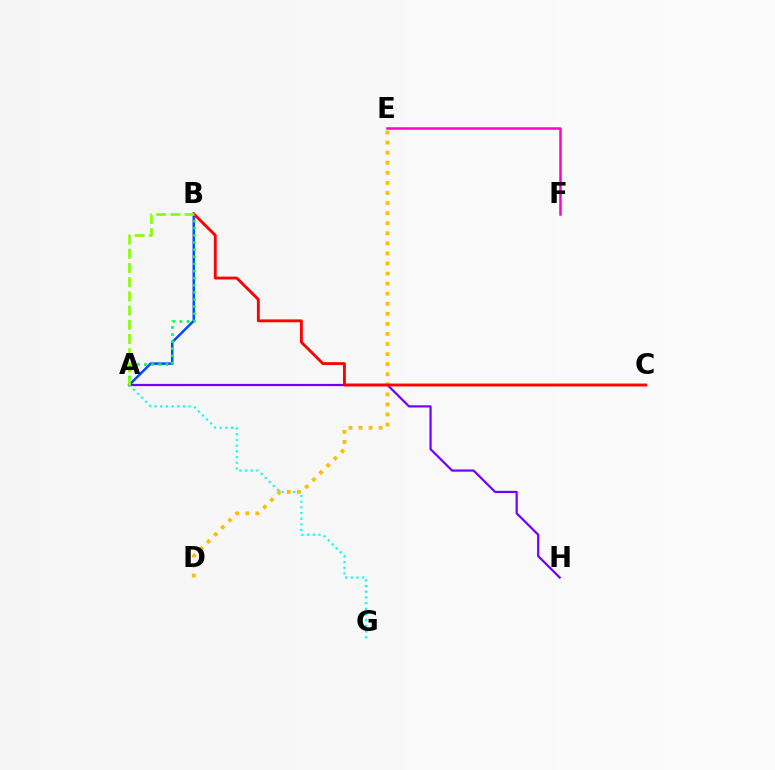{('A', 'B'): [{'color': '#004bff', 'line_style': 'solid', 'thickness': 1.78}, {'color': '#00ff39', 'line_style': 'dotted', 'thickness': 1.94}, {'color': '#84ff00', 'line_style': 'dashed', 'thickness': 1.93}], ('A', 'H'): [{'color': '#7200ff', 'line_style': 'solid', 'thickness': 1.59}], ('A', 'G'): [{'color': '#00fff6', 'line_style': 'dotted', 'thickness': 1.54}], ('D', 'E'): [{'color': '#ffbd00', 'line_style': 'dotted', 'thickness': 2.74}], ('B', 'C'): [{'color': '#ff0000', 'line_style': 'solid', 'thickness': 2.07}], ('E', 'F'): [{'color': '#ff00cf', 'line_style': 'solid', 'thickness': 1.81}]}